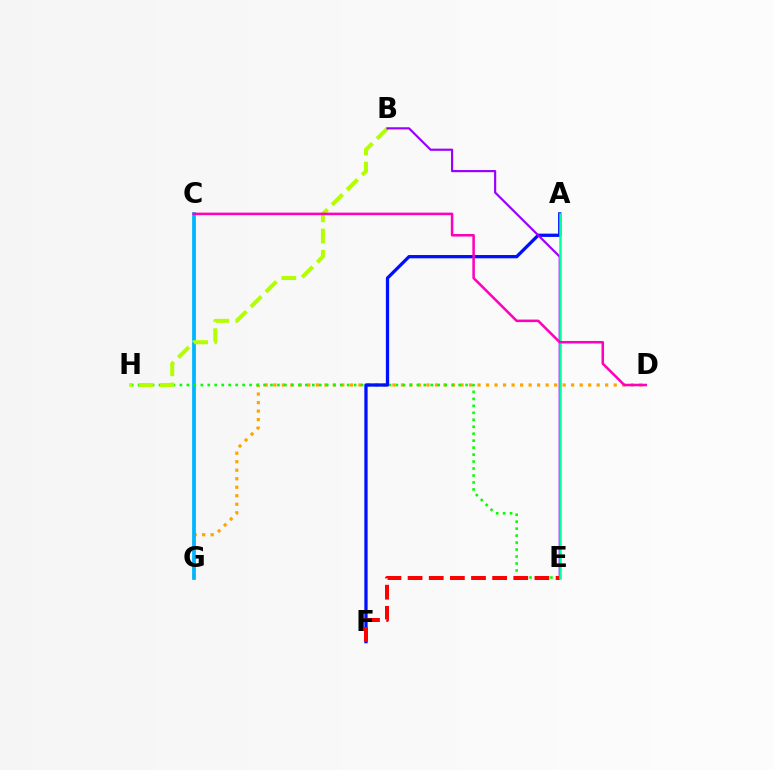{('D', 'G'): [{'color': '#ffa500', 'line_style': 'dotted', 'thickness': 2.31}], ('C', 'G'): [{'color': '#00b5ff', 'line_style': 'solid', 'thickness': 2.69}], ('E', 'H'): [{'color': '#08ff00', 'line_style': 'dotted', 'thickness': 1.89}], ('B', 'H'): [{'color': '#b3ff00', 'line_style': 'dashed', 'thickness': 2.88}], ('A', 'F'): [{'color': '#0010ff', 'line_style': 'solid', 'thickness': 2.36}], ('B', 'E'): [{'color': '#9b00ff', 'line_style': 'solid', 'thickness': 1.57}], ('E', 'F'): [{'color': '#ff0000', 'line_style': 'dashed', 'thickness': 2.87}], ('A', 'E'): [{'color': '#00ff9d', 'line_style': 'solid', 'thickness': 1.8}], ('C', 'D'): [{'color': '#ff00bd', 'line_style': 'solid', 'thickness': 1.83}]}